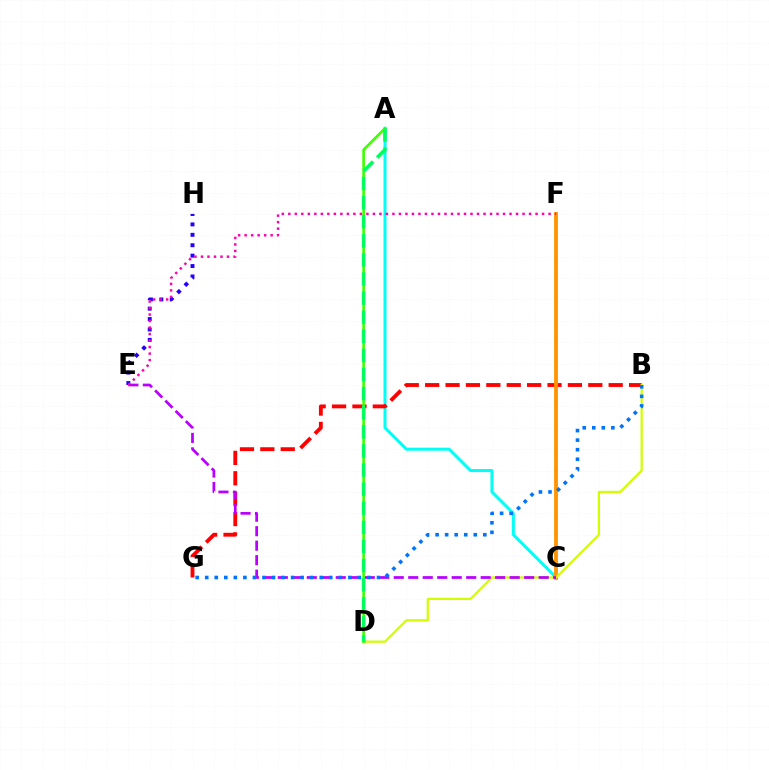{('A', 'C'): [{'color': '#00fff6', 'line_style': 'solid', 'thickness': 2.17}], ('B', 'G'): [{'color': '#ff0000', 'line_style': 'dashed', 'thickness': 2.77}, {'color': '#0074ff', 'line_style': 'dotted', 'thickness': 2.59}], ('C', 'F'): [{'color': '#ff9400', 'line_style': 'solid', 'thickness': 2.74}], ('B', 'D'): [{'color': '#d1ff00', 'line_style': 'solid', 'thickness': 1.61}], ('C', 'E'): [{'color': '#b900ff', 'line_style': 'dashed', 'thickness': 1.97}], ('E', 'H'): [{'color': '#2500ff', 'line_style': 'dotted', 'thickness': 2.83}], ('E', 'F'): [{'color': '#ff00ac', 'line_style': 'dotted', 'thickness': 1.77}], ('A', 'D'): [{'color': '#3dff00', 'line_style': 'solid', 'thickness': 1.89}, {'color': '#00ff5c', 'line_style': 'dashed', 'thickness': 2.6}]}